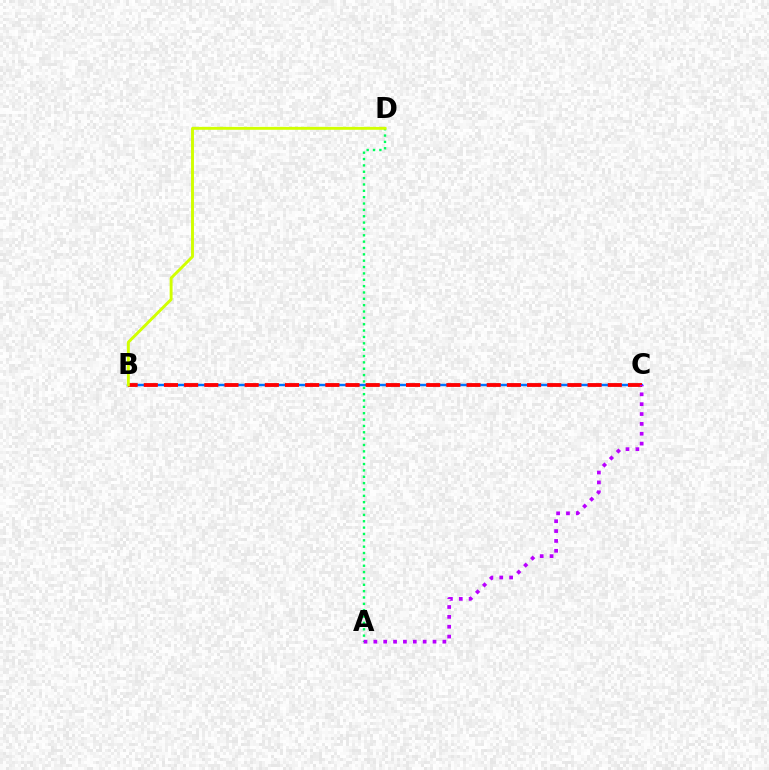{('B', 'C'): [{'color': '#0074ff', 'line_style': 'solid', 'thickness': 1.76}, {'color': '#ff0000', 'line_style': 'dashed', 'thickness': 2.74}], ('A', 'D'): [{'color': '#00ff5c', 'line_style': 'dotted', 'thickness': 1.73}], ('A', 'C'): [{'color': '#b900ff', 'line_style': 'dotted', 'thickness': 2.68}], ('B', 'D'): [{'color': '#d1ff00', 'line_style': 'solid', 'thickness': 2.1}]}